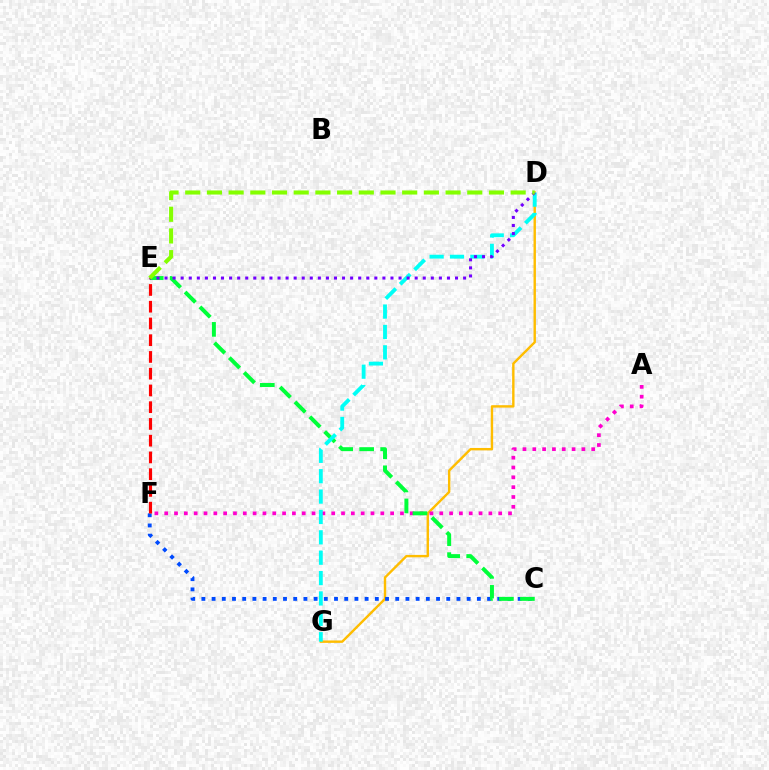{('D', 'G'): [{'color': '#ffbd00', 'line_style': 'solid', 'thickness': 1.73}, {'color': '#00fff6', 'line_style': 'dashed', 'thickness': 2.77}], ('A', 'F'): [{'color': '#ff00cf', 'line_style': 'dotted', 'thickness': 2.67}], ('C', 'F'): [{'color': '#004bff', 'line_style': 'dotted', 'thickness': 2.77}], ('C', 'E'): [{'color': '#00ff39', 'line_style': 'dashed', 'thickness': 2.85}], ('D', 'E'): [{'color': '#7200ff', 'line_style': 'dotted', 'thickness': 2.19}, {'color': '#84ff00', 'line_style': 'dashed', 'thickness': 2.95}], ('E', 'F'): [{'color': '#ff0000', 'line_style': 'dashed', 'thickness': 2.27}]}